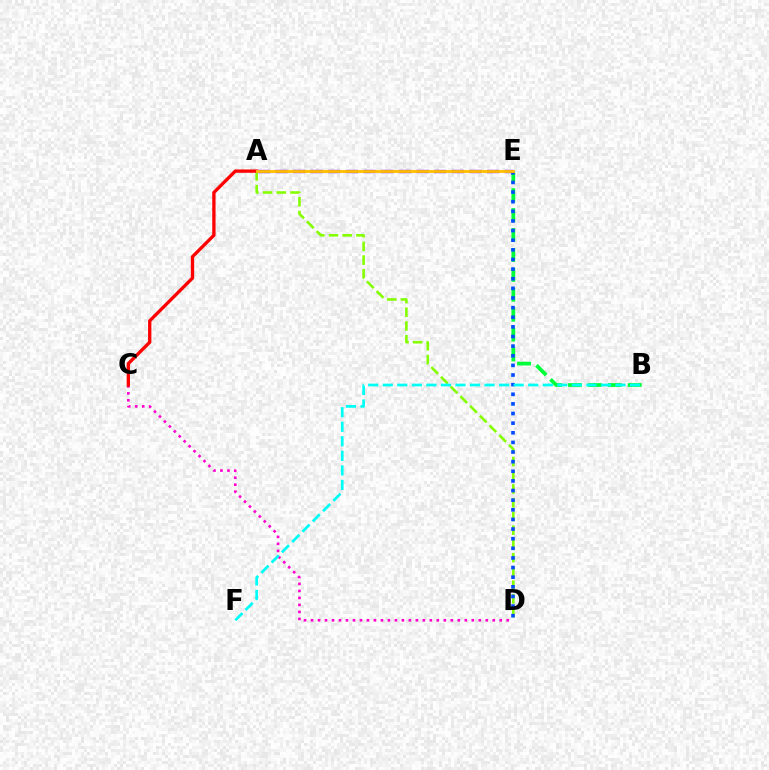{('B', 'E'): [{'color': '#00ff39', 'line_style': 'dashed', 'thickness': 2.7}], ('C', 'D'): [{'color': '#ff00cf', 'line_style': 'dotted', 'thickness': 1.9}], ('A', 'D'): [{'color': '#84ff00', 'line_style': 'dashed', 'thickness': 1.87}], ('D', 'E'): [{'color': '#004bff', 'line_style': 'dotted', 'thickness': 2.62}], ('A', 'C'): [{'color': '#ff0000', 'line_style': 'solid', 'thickness': 2.39}], ('A', 'E'): [{'color': '#7200ff', 'line_style': 'dashed', 'thickness': 2.4}, {'color': '#ffbd00', 'line_style': 'solid', 'thickness': 2.03}], ('B', 'F'): [{'color': '#00fff6', 'line_style': 'dashed', 'thickness': 1.98}]}